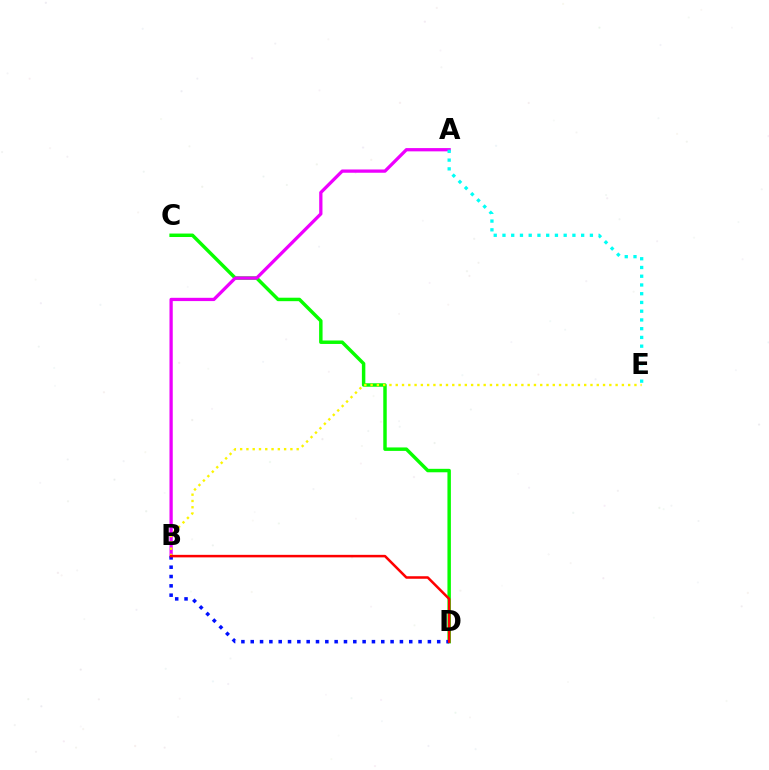{('C', 'D'): [{'color': '#08ff00', 'line_style': 'solid', 'thickness': 2.49}], ('A', 'B'): [{'color': '#ee00ff', 'line_style': 'solid', 'thickness': 2.35}], ('B', 'E'): [{'color': '#fcf500', 'line_style': 'dotted', 'thickness': 1.71}], ('A', 'E'): [{'color': '#00fff6', 'line_style': 'dotted', 'thickness': 2.38}], ('B', 'D'): [{'color': '#0010ff', 'line_style': 'dotted', 'thickness': 2.53}, {'color': '#ff0000', 'line_style': 'solid', 'thickness': 1.82}]}